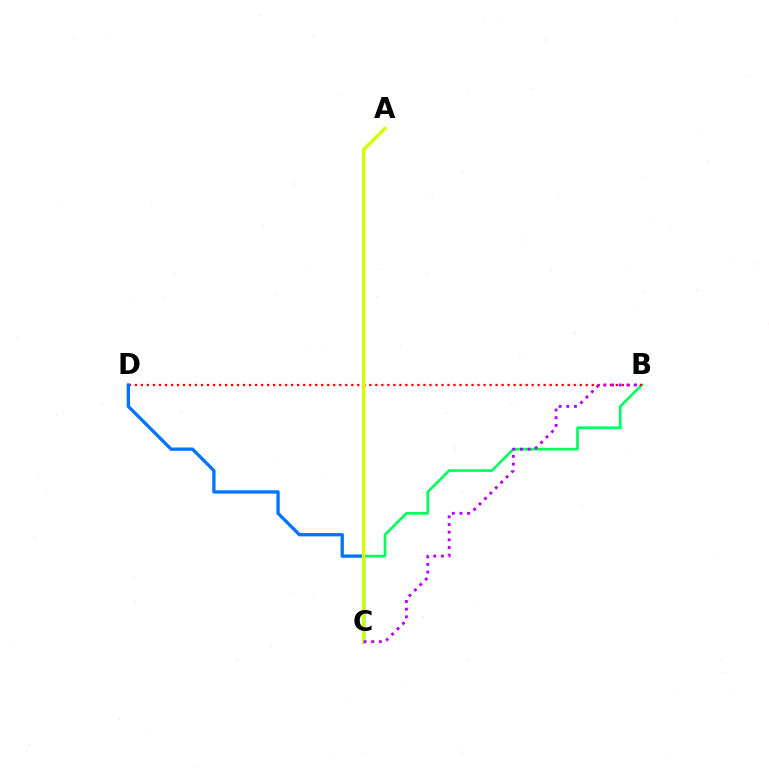{('B', 'C'): [{'color': '#00ff5c', 'line_style': 'solid', 'thickness': 1.92}, {'color': '#b900ff', 'line_style': 'dotted', 'thickness': 2.08}], ('B', 'D'): [{'color': '#ff0000', 'line_style': 'dotted', 'thickness': 1.63}], ('C', 'D'): [{'color': '#0074ff', 'line_style': 'solid', 'thickness': 2.38}], ('A', 'C'): [{'color': '#d1ff00', 'line_style': 'solid', 'thickness': 2.45}]}